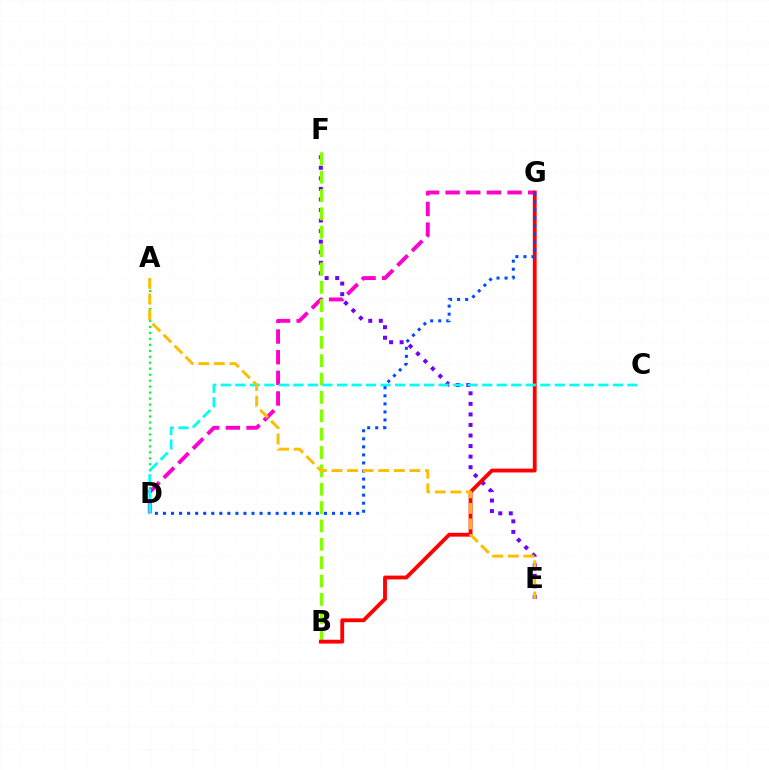{('A', 'D'): [{'color': '#00ff39', 'line_style': 'dotted', 'thickness': 1.62}], ('E', 'F'): [{'color': '#7200ff', 'line_style': 'dotted', 'thickness': 2.87}], ('D', 'G'): [{'color': '#ff00cf', 'line_style': 'dashed', 'thickness': 2.81}, {'color': '#004bff', 'line_style': 'dotted', 'thickness': 2.19}], ('B', 'F'): [{'color': '#84ff00', 'line_style': 'dashed', 'thickness': 2.49}], ('B', 'G'): [{'color': '#ff0000', 'line_style': 'solid', 'thickness': 2.76}], ('C', 'D'): [{'color': '#00fff6', 'line_style': 'dashed', 'thickness': 1.97}], ('A', 'E'): [{'color': '#ffbd00', 'line_style': 'dashed', 'thickness': 2.12}]}